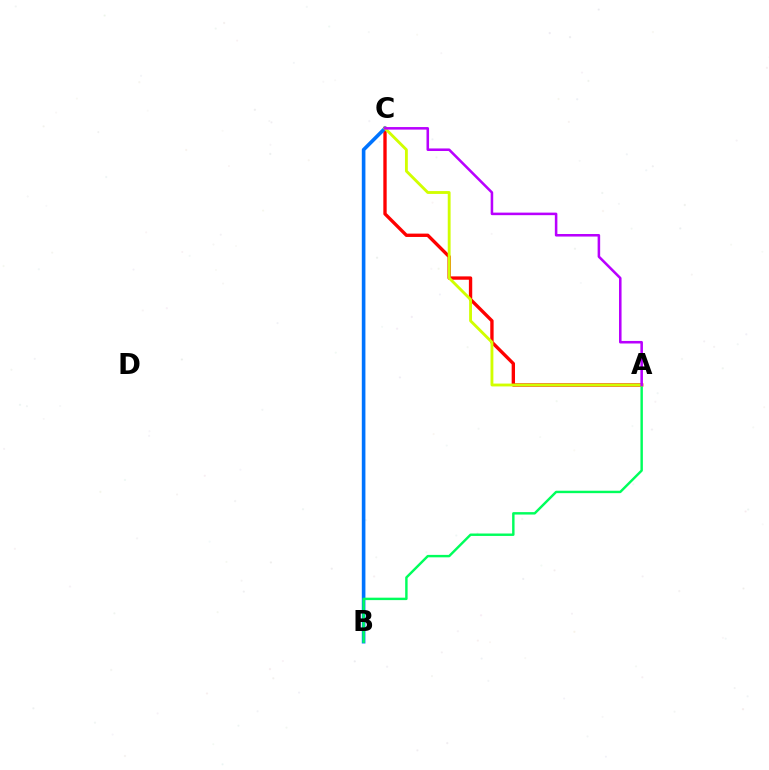{('A', 'C'): [{'color': '#ff0000', 'line_style': 'solid', 'thickness': 2.41}, {'color': '#d1ff00', 'line_style': 'solid', 'thickness': 2.05}, {'color': '#b900ff', 'line_style': 'solid', 'thickness': 1.83}], ('B', 'C'): [{'color': '#0074ff', 'line_style': 'solid', 'thickness': 2.6}], ('A', 'B'): [{'color': '#00ff5c', 'line_style': 'solid', 'thickness': 1.75}]}